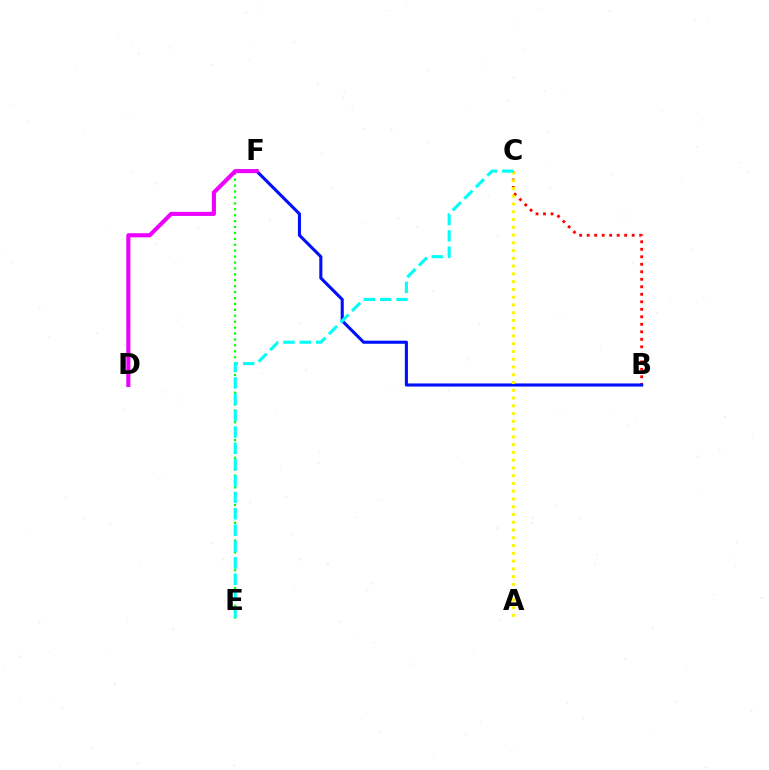{('E', 'F'): [{'color': '#08ff00', 'line_style': 'dotted', 'thickness': 1.61}], ('B', 'C'): [{'color': '#ff0000', 'line_style': 'dotted', 'thickness': 2.04}], ('B', 'F'): [{'color': '#0010ff', 'line_style': 'solid', 'thickness': 2.23}], ('D', 'F'): [{'color': '#ee00ff', 'line_style': 'solid', 'thickness': 2.94}], ('A', 'C'): [{'color': '#fcf500', 'line_style': 'dotted', 'thickness': 2.11}], ('C', 'E'): [{'color': '#00fff6', 'line_style': 'dashed', 'thickness': 2.22}]}